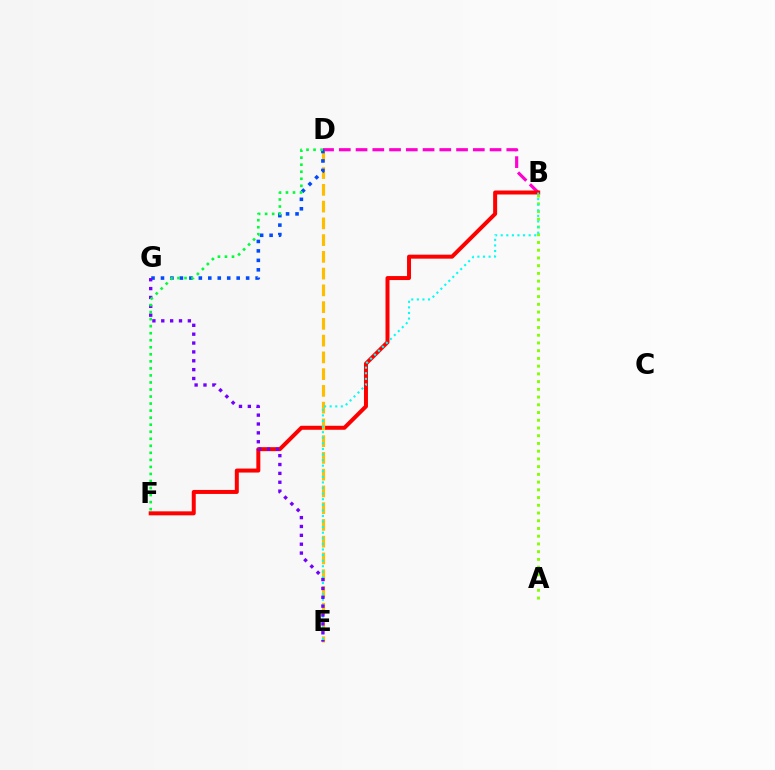{('B', 'D'): [{'color': '#ff00cf', 'line_style': 'dashed', 'thickness': 2.28}], ('B', 'F'): [{'color': '#ff0000', 'line_style': 'solid', 'thickness': 2.87}], ('D', 'E'): [{'color': '#ffbd00', 'line_style': 'dashed', 'thickness': 2.28}], ('A', 'B'): [{'color': '#84ff00', 'line_style': 'dotted', 'thickness': 2.1}], ('B', 'E'): [{'color': '#00fff6', 'line_style': 'dotted', 'thickness': 1.52}], ('D', 'G'): [{'color': '#004bff', 'line_style': 'dotted', 'thickness': 2.57}], ('E', 'G'): [{'color': '#7200ff', 'line_style': 'dotted', 'thickness': 2.41}], ('D', 'F'): [{'color': '#00ff39', 'line_style': 'dotted', 'thickness': 1.91}]}